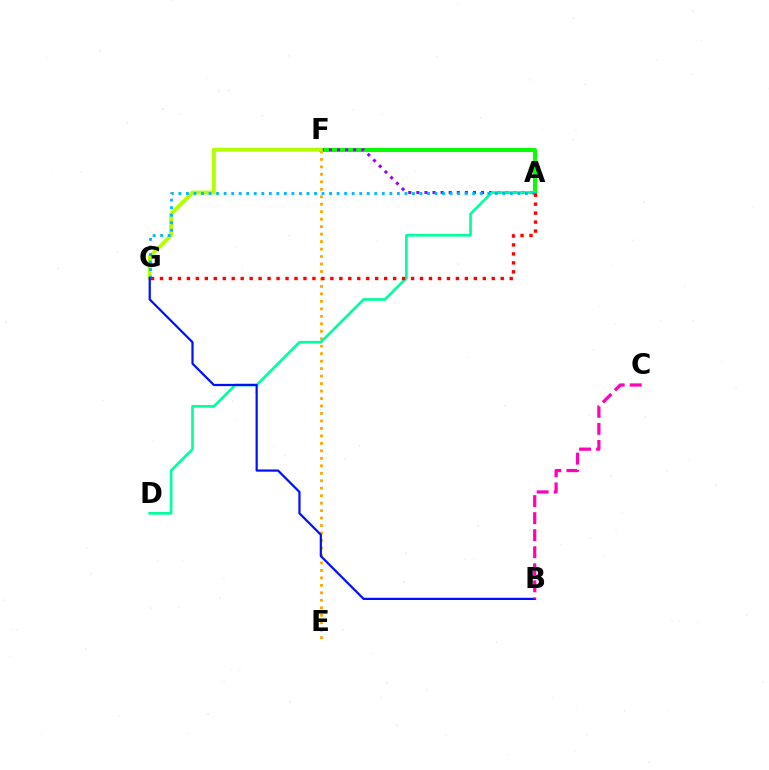{('A', 'F'): [{'color': '#08ff00', 'line_style': 'solid', 'thickness': 2.92}, {'color': '#9b00ff', 'line_style': 'dotted', 'thickness': 2.2}], ('E', 'F'): [{'color': '#ffa500', 'line_style': 'dotted', 'thickness': 2.03}], ('F', 'G'): [{'color': '#b3ff00', 'line_style': 'solid', 'thickness': 2.79}], ('A', 'D'): [{'color': '#00ff9d', 'line_style': 'solid', 'thickness': 1.92}], ('A', 'G'): [{'color': '#00b5ff', 'line_style': 'dotted', 'thickness': 2.05}, {'color': '#ff0000', 'line_style': 'dotted', 'thickness': 2.44}], ('B', 'G'): [{'color': '#0010ff', 'line_style': 'solid', 'thickness': 1.6}], ('B', 'C'): [{'color': '#ff00bd', 'line_style': 'dashed', 'thickness': 2.32}]}